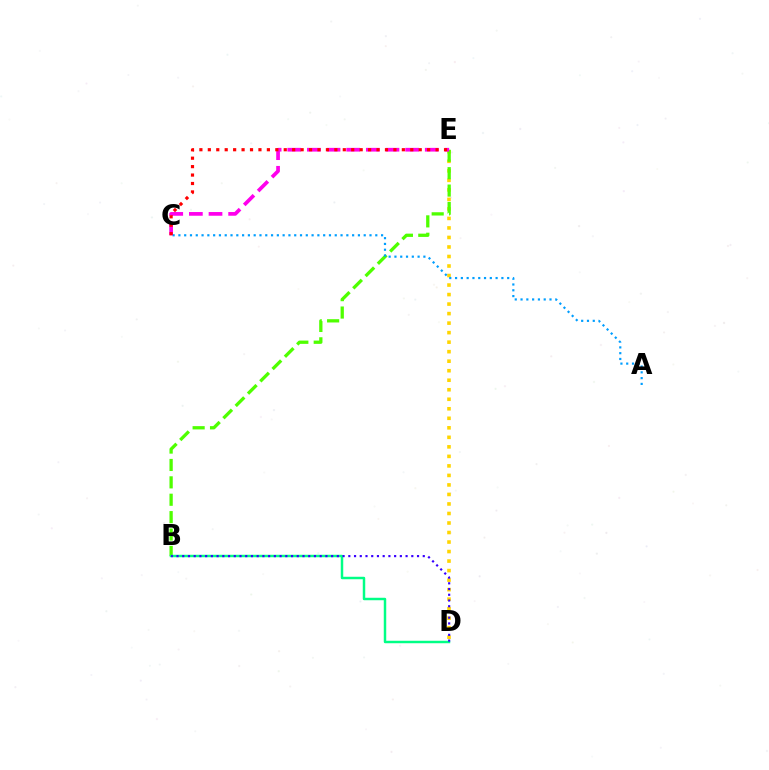{('D', 'E'): [{'color': '#ffd500', 'line_style': 'dotted', 'thickness': 2.59}], ('B', 'E'): [{'color': '#4fff00', 'line_style': 'dashed', 'thickness': 2.36}], ('A', 'C'): [{'color': '#009eff', 'line_style': 'dotted', 'thickness': 1.57}], ('C', 'E'): [{'color': '#ff00ed', 'line_style': 'dashed', 'thickness': 2.67}, {'color': '#ff0000', 'line_style': 'dotted', 'thickness': 2.29}], ('B', 'D'): [{'color': '#00ff86', 'line_style': 'solid', 'thickness': 1.78}, {'color': '#3700ff', 'line_style': 'dotted', 'thickness': 1.56}]}